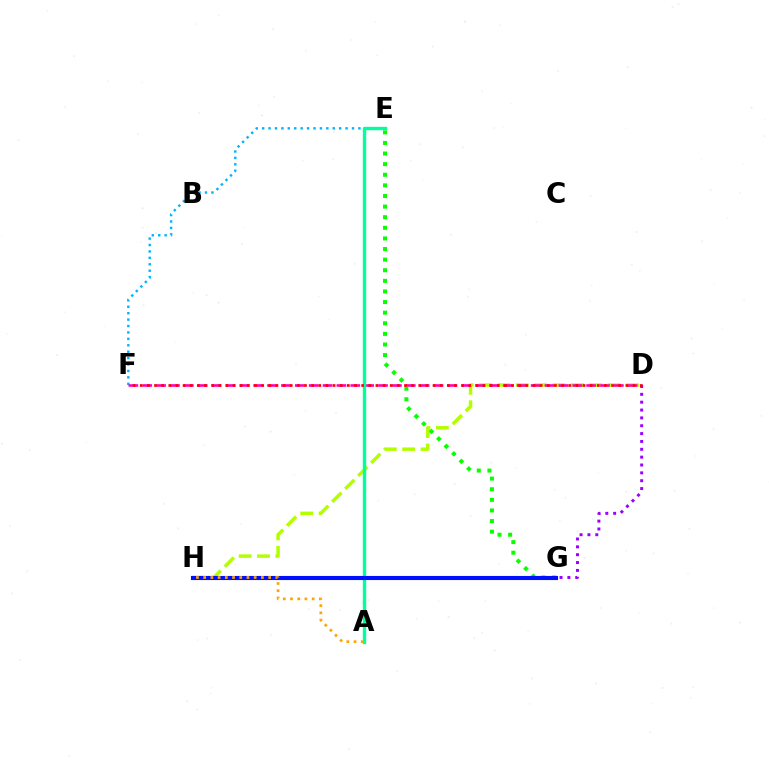{('E', 'F'): [{'color': '#00b5ff', 'line_style': 'dotted', 'thickness': 1.74}], ('D', 'H'): [{'color': '#b3ff00', 'line_style': 'dashed', 'thickness': 2.49}], ('D', 'F'): [{'color': '#ff00bd', 'line_style': 'dashed', 'thickness': 1.88}, {'color': '#ff0000', 'line_style': 'dotted', 'thickness': 1.94}], ('E', 'G'): [{'color': '#08ff00', 'line_style': 'dotted', 'thickness': 2.88}], ('A', 'E'): [{'color': '#00ff9d', 'line_style': 'solid', 'thickness': 2.44}], ('G', 'H'): [{'color': '#0010ff', 'line_style': 'solid', 'thickness': 2.96}], ('D', 'G'): [{'color': '#9b00ff', 'line_style': 'dotted', 'thickness': 2.13}], ('A', 'H'): [{'color': '#ffa500', 'line_style': 'dotted', 'thickness': 1.96}]}